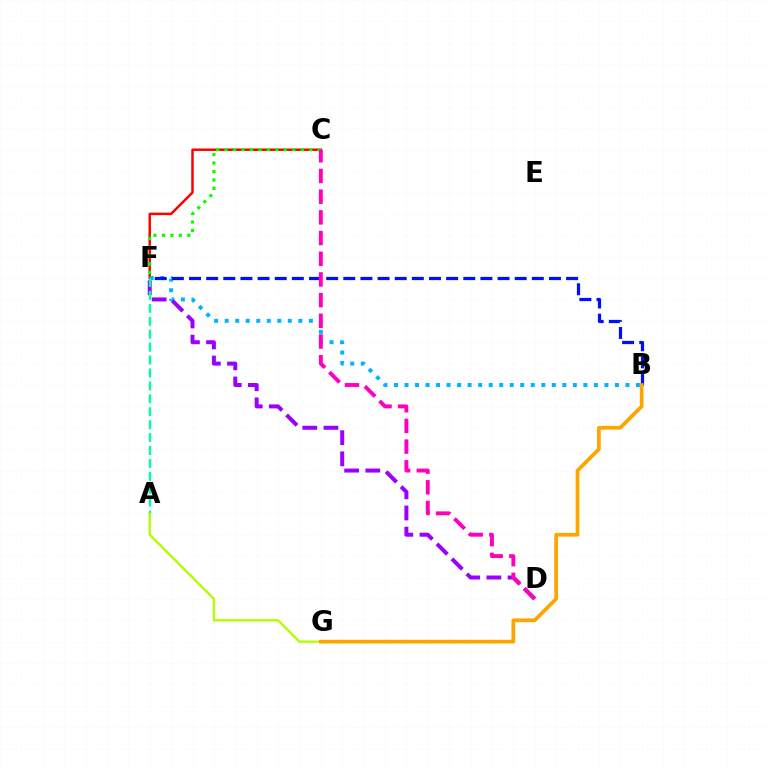{('C', 'F'): [{'color': '#ff0000', 'line_style': 'solid', 'thickness': 1.78}, {'color': '#08ff00', 'line_style': 'dotted', 'thickness': 2.3}], ('A', 'G'): [{'color': '#b3ff00', 'line_style': 'solid', 'thickness': 1.73}], ('B', 'F'): [{'color': '#00b5ff', 'line_style': 'dotted', 'thickness': 2.86}, {'color': '#0010ff', 'line_style': 'dashed', 'thickness': 2.33}], ('D', 'F'): [{'color': '#9b00ff', 'line_style': 'dashed', 'thickness': 2.87}], ('C', 'D'): [{'color': '#ff00bd', 'line_style': 'dashed', 'thickness': 2.81}], ('A', 'F'): [{'color': '#00ff9d', 'line_style': 'dashed', 'thickness': 1.76}], ('B', 'G'): [{'color': '#ffa500', 'line_style': 'solid', 'thickness': 2.69}]}